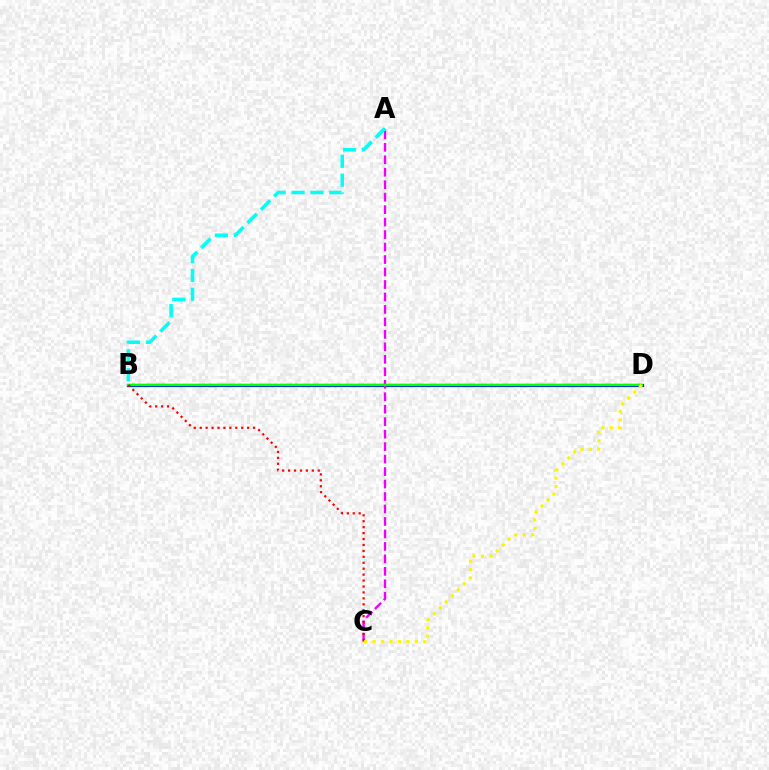{('B', 'D'): [{'color': '#0010ff', 'line_style': 'solid', 'thickness': 2.29}, {'color': '#08ff00', 'line_style': 'solid', 'thickness': 1.74}], ('A', 'C'): [{'color': '#ee00ff', 'line_style': 'dashed', 'thickness': 1.69}], ('B', 'C'): [{'color': '#ff0000', 'line_style': 'dotted', 'thickness': 1.61}], ('A', 'B'): [{'color': '#00fff6', 'line_style': 'dashed', 'thickness': 2.56}], ('C', 'D'): [{'color': '#fcf500', 'line_style': 'dotted', 'thickness': 2.29}]}